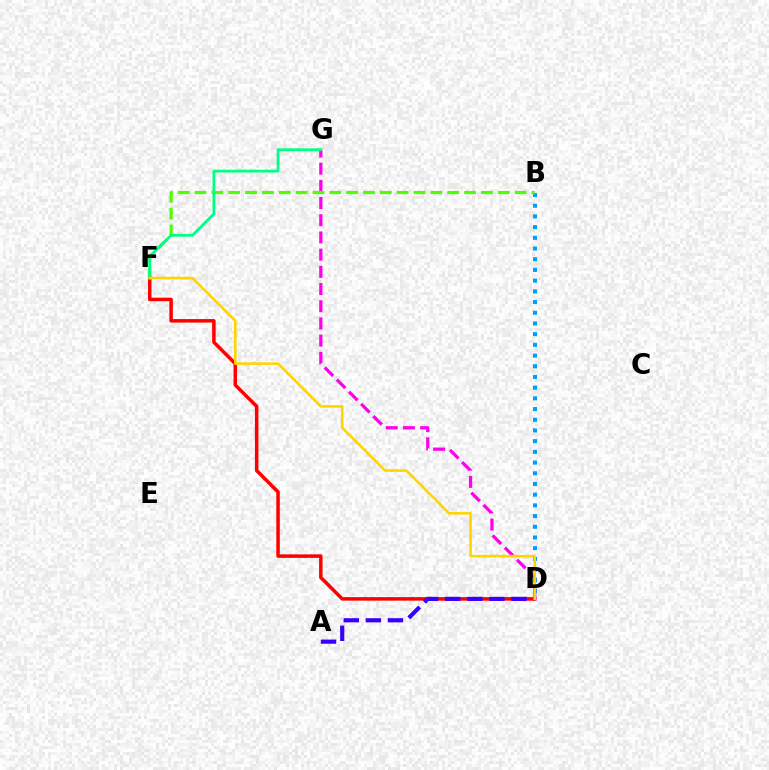{('D', 'G'): [{'color': '#ff00ed', 'line_style': 'dashed', 'thickness': 2.34}], ('B', 'D'): [{'color': '#009eff', 'line_style': 'dotted', 'thickness': 2.91}], ('B', 'F'): [{'color': '#4fff00', 'line_style': 'dashed', 'thickness': 2.29}], ('D', 'F'): [{'color': '#ff0000', 'line_style': 'solid', 'thickness': 2.52}, {'color': '#ffd500', 'line_style': 'solid', 'thickness': 1.85}], ('A', 'D'): [{'color': '#3700ff', 'line_style': 'dashed', 'thickness': 3.0}], ('F', 'G'): [{'color': '#00ff86', 'line_style': 'solid', 'thickness': 2.01}]}